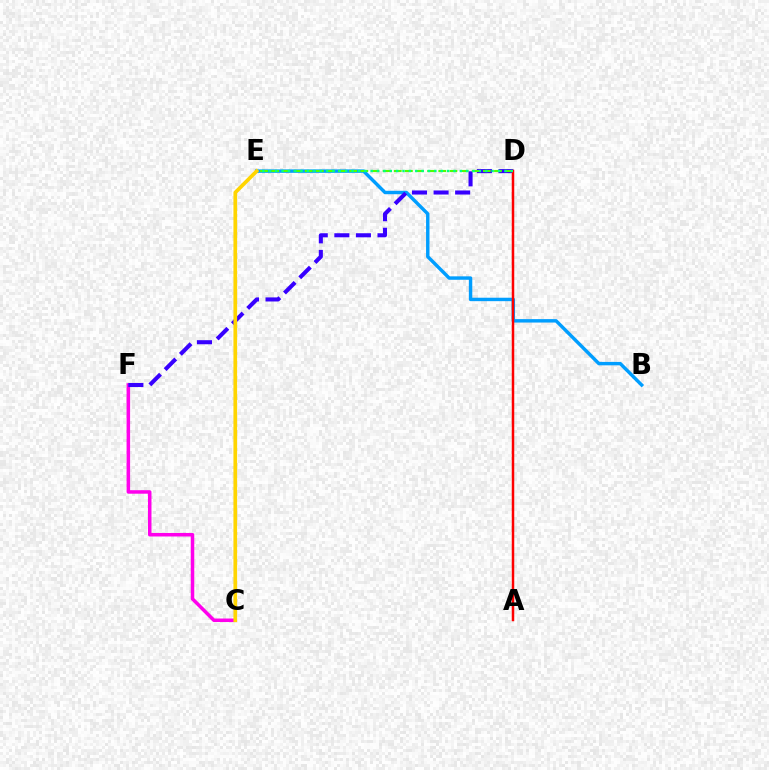{('C', 'F'): [{'color': '#ff00ed', 'line_style': 'solid', 'thickness': 2.53}], ('B', 'E'): [{'color': '#009eff', 'line_style': 'solid', 'thickness': 2.47}], ('D', 'F'): [{'color': '#3700ff', 'line_style': 'dashed', 'thickness': 2.93}], ('D', 'E'): [{'color': '#4fff00', 'line_style': 'dashed', 'thickness': 1.51}, {'color': '#00ff86', 'line_style': 'dotted', 'thickness': 1.73}], ('A', 'D'): [{'color': '#ff0000', 'line_style': 'solid', 'thickness': 1.8}], ('C', 'E'): [{'color': '#ffd500', 'line_style': 'solid', 'thickness': 2.65}]}